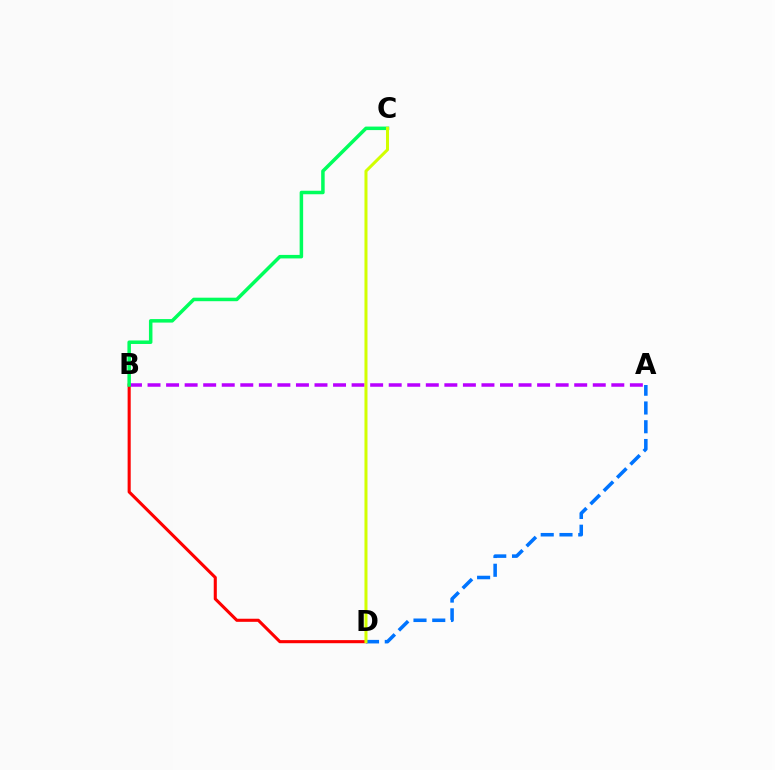{('A', 'B'): [{'color': '#b900ff', 'line_style': 'dashed', 'thickness': 2.52}], ('B', 'D'): [{'color': '#ff0000', 'line_style': 'solid', 'thickness': 2.22}], ('A', 'D'): [{'color': '#0074ff', 'line_style': 'dashed', 'thickness': 2.55}], ('B', 'C'): [{'color': '#00ff5c', 'line_style': 'solid', 'thickness': 2.53}], ('C', 'D'): [{'color': '#d1ff00', 'line_style': 'solid', 'thickness': 2.17}]}